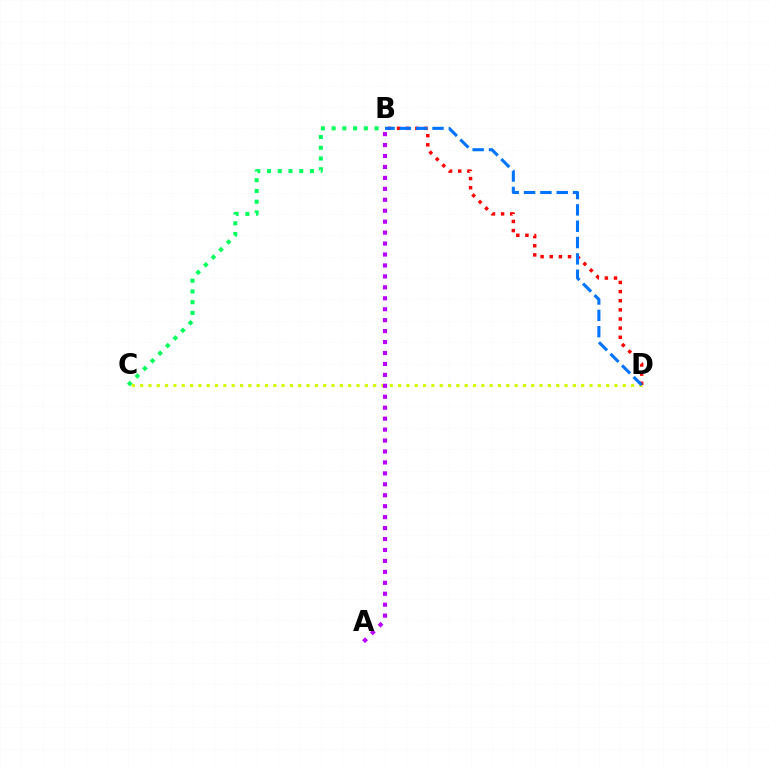{('C', 'D'): [{'color': '#d1ff00', 'line_style': 'dotted', 'thickness': 2.26}], ('B', 'D'): [{'color': '#ff0000', 'line_style': 'dotted', 'thickness': 2.48}, {'color': '#0074ff', 'line_style': 'dashed', 'thickness': 2.22}], ('B', 'C'): [{'color': '#00ff5c', 'line_style': 'dotted', 'thickness': 2.92}], ('A', 'B'): [{'color': '#b900ff', 'line_style': 'dotted', 'thickness': 2.97}]}